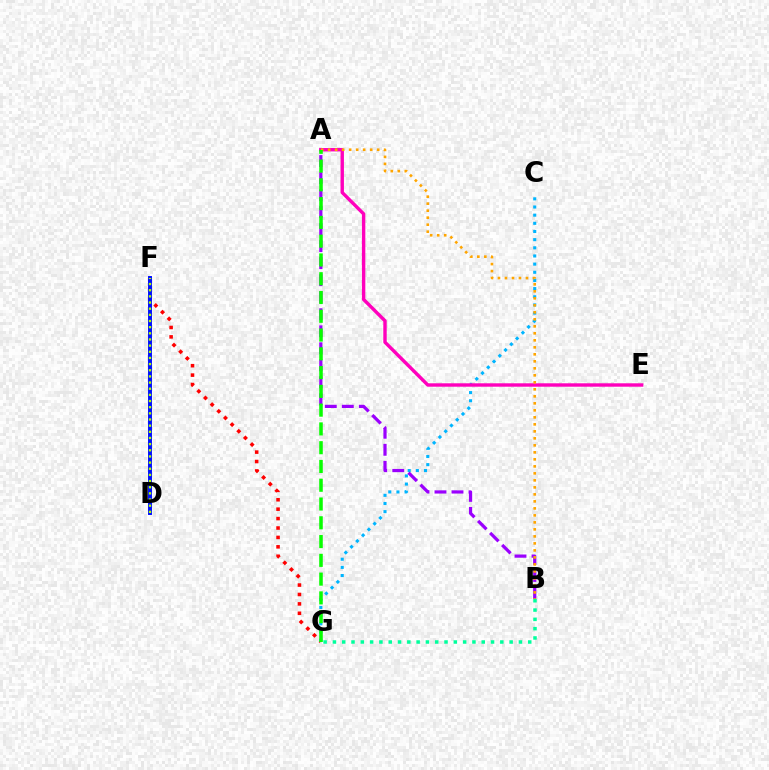{('F', 'G'): [{'color': '#ff0000', 'line_style': 'dotted', 'thickness': 2.56}], ('C', 'G'): [{'color': '#00b5ff', 'line_style': 'dotted', 'thickness': 2.22}], ('D', 'F'): [{'color': '#0010ff', 'line_style': 'solid', 'thickness': 2.84}, {'color': '#b3ff00', 'line_style': 'dotted', 'thickness': 1.67}], ('A', 'E'): [{'color': '#ff00bd', 'line_style': 'solid', 'thickness': 2.45}], ('B', 'G'): [{'color': '#00ff9d', 'line_style': 'dotted', 'thickness': 2.53}], ('A', 'B'): [{'color': '#9b00ff', 'line_style': 'dashed', 'thickness': 2.31}, {'color': '#ffa500', 'line_style': 'dotted', 'thickness': 1.9}], ('A', 'G'): [{'color': '#08ff00', 'line_style': 'dashed', 'thickness': 2.55}]}